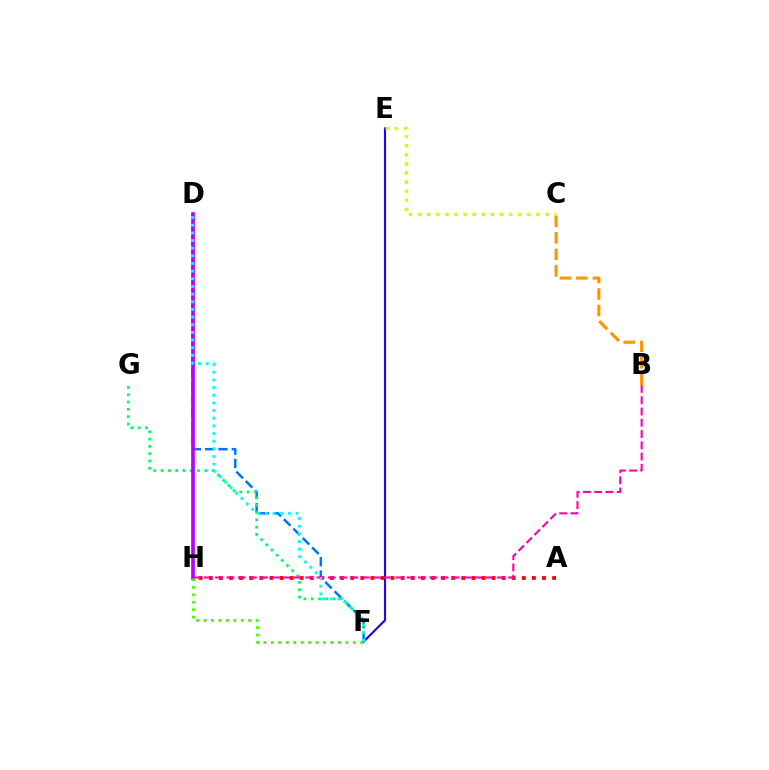{('D', 'F'): [{'color': '#0074ff', 'line_style': 'dashed', 'thickness': 1.81}, {'color': '#00fff6', 'line_style': 'dotted', 'thickness': 2.08}], ('E', 'F'): [{'color': '#2500ff', 'line_style': 'solid', 'thickness': 1.53}], ('A', 'H'): [{'color': '#ff0000', 'line_style': 'dotted', 'thickness': 2.74}], ('B', 'C'): [{'color': '#ff9400', 'line_style': 'dashed', 'thickness': 2.24}], ('F', 'G'): [{'color': '#00ff5c', 'line_style': 'dotted', 'thickness': 1.98}], ('B', 'H'): [{'color': '#ff00ac', 'line_style': 'dashed', 'thickness': 1.53}], ('C', 'E'): [{'color': '#d1ff00', 'line_style': 'dotted', 'thickness': 2.47}], ('D', 'H'): [{'color': '#b900ff', 'line_style': 'solid', 'thickness': 2.66}], ('F', 'H'): [{'color': '#3dff00', 'line_style': 'dotted', 'thickness': 2.02}]}